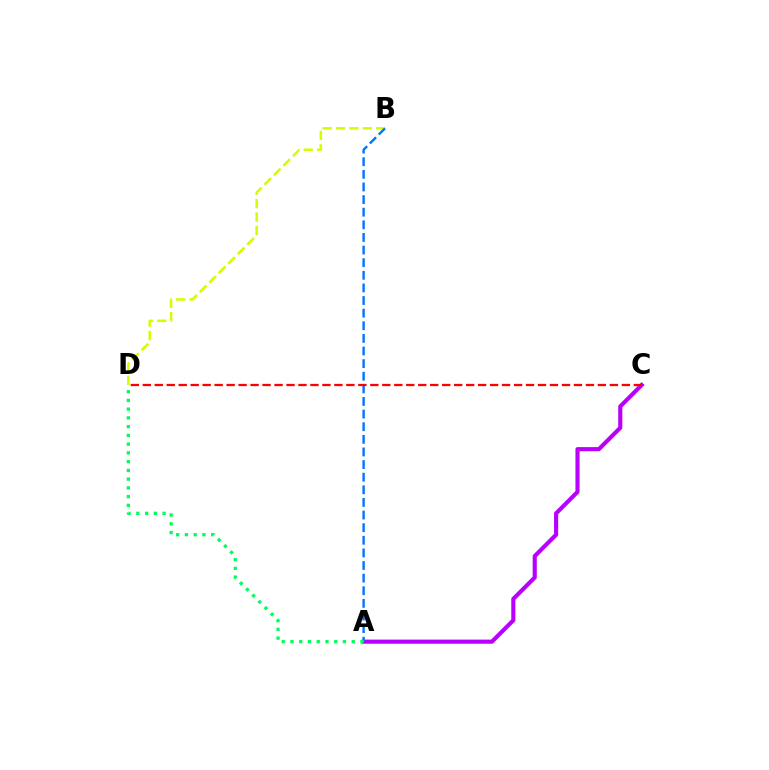{('A', 'C'): [{'color': '#b900ff', 'line_style': 'solid', 'thickness': 2.97}], ('B', 'D'): [{'color': '#d1ff00', 'line_style': 'dashed', 'thickness': 1.82}], ('A', 'B'): [{'color': '#0074ff', 'line_style': 'dashed', 'thickness': 1.71}], ('A', 'D'): [{'color': '#00ff5c', 'line_style': 'dotted', 'thickness': 2.38}], ('C', 'D'): [{'color': '#ff0000', 'line_style': 'dashed', 'thickness': 1.63}]}